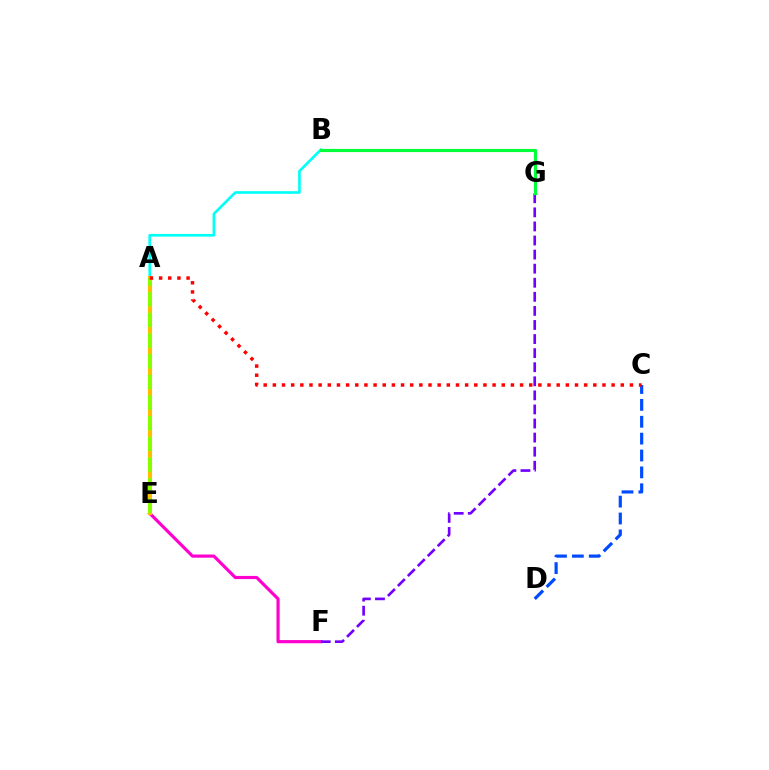{('A', 'B'): [{'color': '#00fff6', 'line_style': 'solid', 'thickness': 1.91}], ('E', 'F'): [{'color': '#ff00cf', 'line_style': 'solid', 'thickness': 2.28}], ('A', 'E'): [{'color': '#ffbd00', 'line_style': 'solid', 'thickness': 2.98}, {'color': '#84ff00', 'line_style': 'dashed', 'thickness': 2.8}], ('F', 'G'): [{'color': '#7200ff', 'line_style': 'dashed', 'thickness': 1.91}], ('C', 'D'): [{'color': '#004bff', 'line_style': 'dashed', 'thickness': 2.29}], ('B', 'G'): [{'color': '#00ff39', 'line_style': 'solid', 'thickness': 2.25}], ('A', 'C'): [{'color': '#ff0000', 'line_style': 'dotted', 'thickness': 2.49}]}